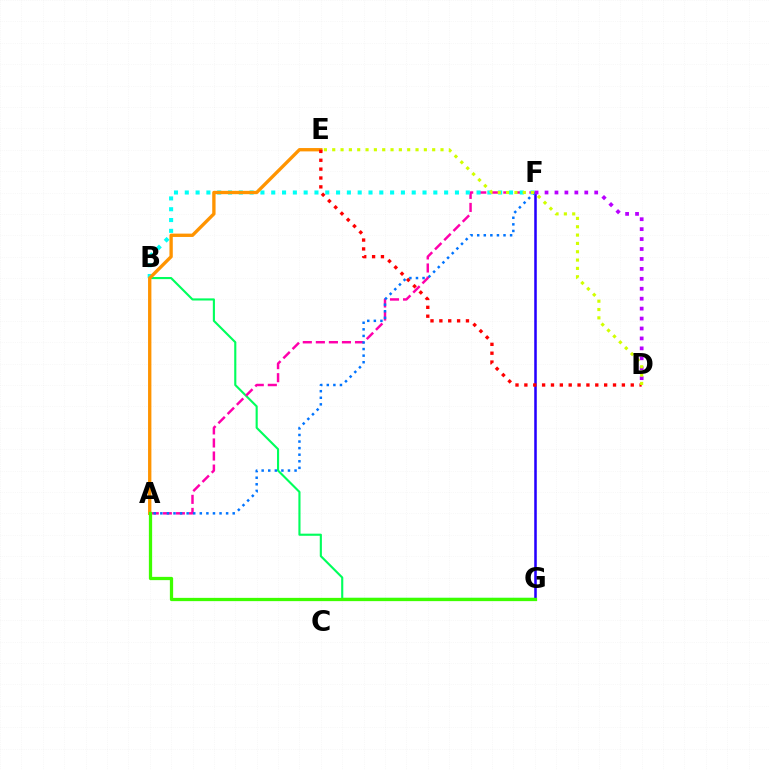{('B', 'G'): [{'color': '#00ff5c', 'line_style': 'solid', 'thickness': 1.53}], ('F', 'G'): [{'color': '#2500ff', 'line_style': 'solid', 'thickness': 1.83}], ('A', 'F'): [{'color': '#ff00ac', 'line_style': 'dashed', 'thickness': 1.77}, {'color': '#0074ff', 'line_style': 'dotted', 'thickness': 1.79}], ('B', 'F'): [{'color': '#00fff6', 'line_style': 'dotted', 'thickness': 2.94}], ('A', 'E'): [{'color': '#ff9400', 'line_style': 'solid', 'thickness': 2.4}], ('A', 'G'): [{'color': '#3dff00', 'line_style': 'solid', 'thickness': 2.35}], ('D', 'E'): [{'color': '#ff0000', 'line_style': 'dotted', 'thickness': 2.41}, {'color': '#d1ff00', 'line_style': 'dotted', 'thickness': 2.26}], ('D', 'F'): [{'color': '#b900ff', 'line_style': 'dotted', 'thickness': 2.7}]}